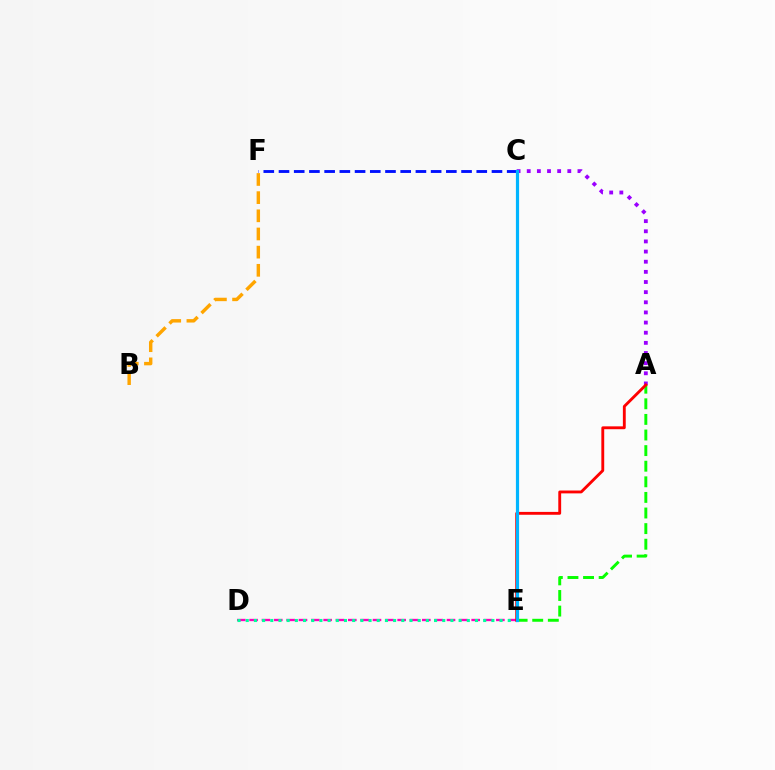{('D', 'E'): [{'color': '#ff00bd', 'line_style': 'dashed', 'thickness': 1.68}, {'color': '#00ff9d', 'line_style': 'dotted', 'thickness': 2.22}], ('C', 'F'): [{'color': '#0010ff', 'line_style': 'dashed', 'thickness': 2.07}], ('C', 'E'): [{'color': '#b3ff00', 'line_style': 'dotted', 'thickness': 2.07}, {'color': '#00b5ff', 'line_style': 'solid', 'thickness': 2.3}], ('A', 'C'): [{'color': '#9b00ff', 'line_style': 'dotted', 'thickness': 2.76}], ('A', 'E'): [{'color': '#08ff00', 'line_style': 'dashed', 'thickness': 2.12}, {'color': '#ff0000', 'line_style': 'solid', 'thickness': 2.06}], ('B', 'F'): [{'color': '#ffa500', 'line_style': 'dashed', 'thickness': 2.47}]}